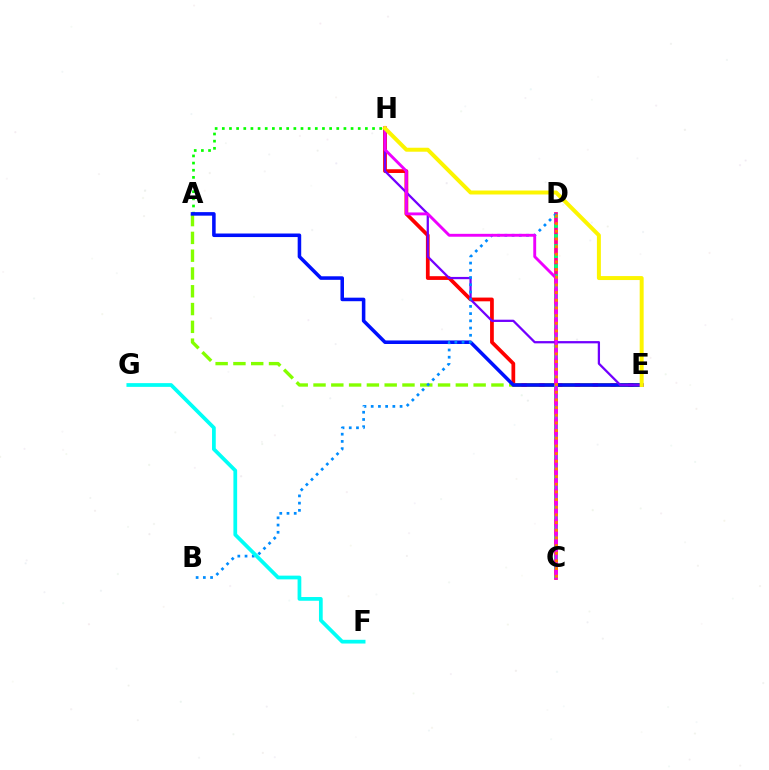{('E', 'H'): [{'color': '#ff0000', 'line_style': 'solid', 'thickness': 2.69}, {'color': '#7200ff', 'line_style': 'solid', 'thickness': 1.63}, {'color': '#fcf500', 'line_style': 'solid', 'thickness': 2.86}], ('A', 'E'): [{'color': '#84ff00', 'line_style': 'dashed', 'thickness': 2.42}, {'color': '#0010ff', 'line_style': 'solid', 'thickness': 2.55}], ('A', 'H'): [{'color': '#08ff00', 'line_style': 'dotted', 'thickness': 1.94}], ('C', 'D'): [{'color': '#ff0094', 'line_style': 'solid', 'thickness': 2.72}, {'color': '#00ff74', 'line_style': 'dotted', 'thickness': 2.73}, {'color': '#ff7c00', 'line_style': 'dotted', 'thickness': 2.08}], ('B', 'D'): [{'color': '#008cff', 'line_style': 'dotted', 'thickness': 1.96}], ('C', 'H'): [{'color': '#ee00ff', 'line_style': 'solid', 'thickness': 2.08}], ('F', 'G'): [{'color': '#00fff6', 'line_style': 'solid', 'thickness': 2.69}]}